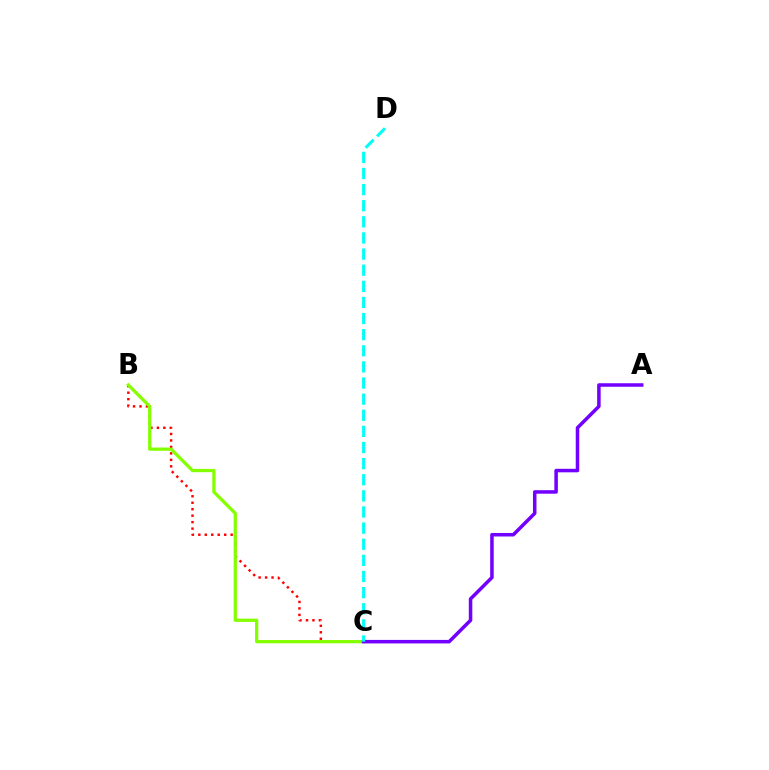{('B', 'C'): [{'color': '#ff0000', 'line_style': 'dotted', 'thickness': 1.76}, {'color': '#84ff00', 'line_style': 'solid', 'thickness': 2.33}], ('A', 'C'): [{'color': '#7200ff', 'line_style': 'solid', 'thickness': 2.53}], ('C', 'D'): [{'color': '#00fff6', 'line_style': 'dashed', 'thickness': 2.19}]}